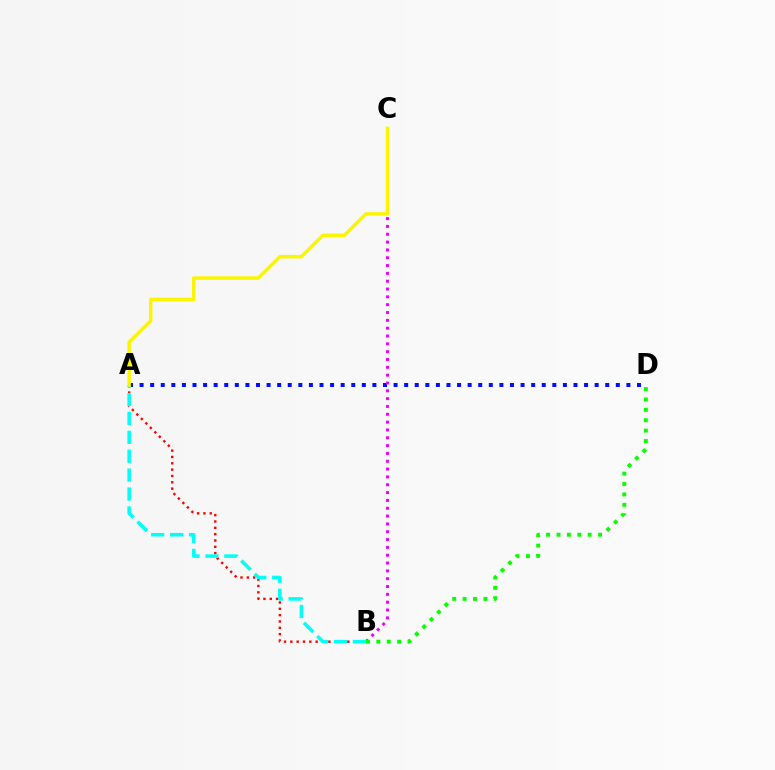{('A', 'D'): [{'color': '#0010ff', 'line_style': 'dotted', 'thickness': 2.88}], ('B', 'C'): [{'color': '#ee00ff', 'line_style': 'dotted', 'thickness': 2.13}], ('A', 'B'): [{'color': '#ff0000', 'line_style': 'dotted', 'thickness': 1.72}, {'color': '#00fff6', 'line_style': 'dashed', 'thickness': 2.57}], ('A', 'C'): [{'color': '#fcf500', 'line_style': 'solid', 'thickness': 2.5}], ('B', 'D'): [{'color': '#08ff00', 'line_style': 'dotted', 'thickness': 2.82}]}